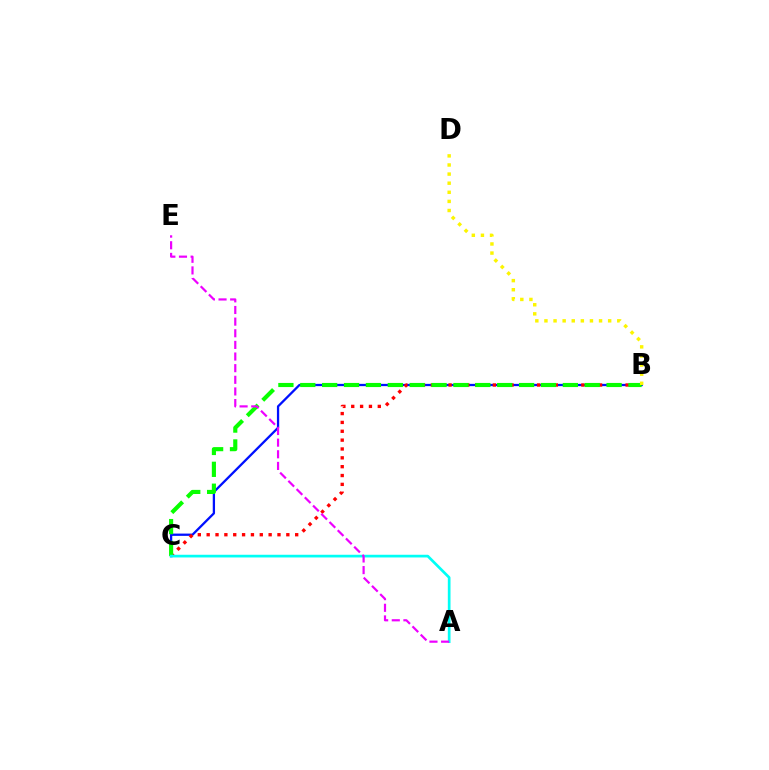{('B', 'C'): [{'color': '#0010ff', 'line_style': 'solid', 'thickness': 1.64}, {'color': '#ff0000', 'line_style': 'dotted', 'thickness': 2.4}, {'color': '#08ff00', 'line_style': 'dashed', 'thickness': 2.97}], ('A', 'C'): [{'color': '#00fff6', 'line_style': 'solid', 'thickness': 1.94}], ('B', 'D'): [{'color': '#fcf500', 'line_style': 'dotted', 'thickness': 2.47}], ('A', 'E'): [{'color': '#ee00ff', 'line_style': 'dashed', 'thickness': 1.58}]}